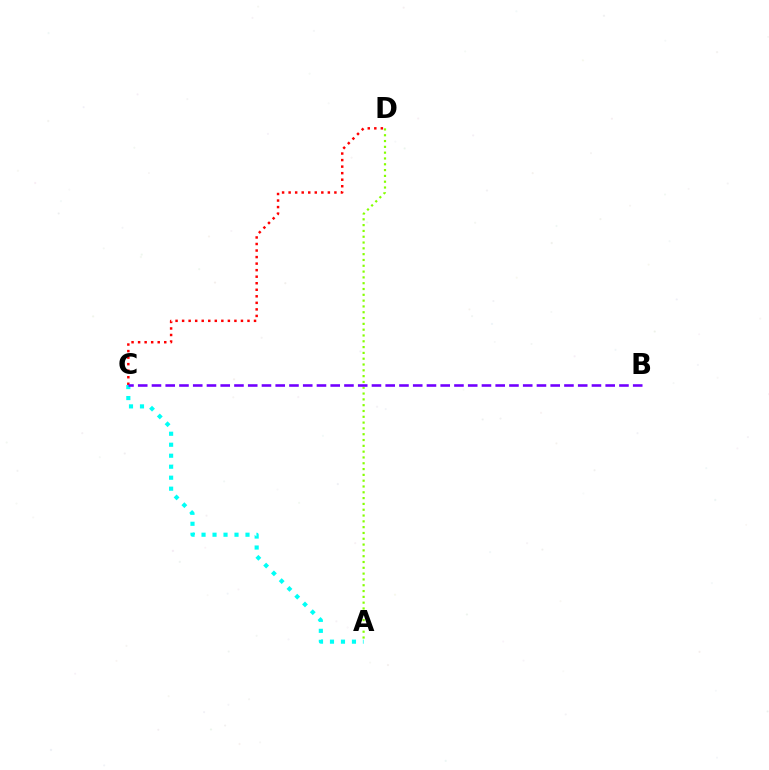{('C', 'D'): [{'color': '#ff0000', 'line_style': 'dotted', 'thickness': 1.78}], ('A', 'D'): [{'color': '#84ff00', 'line_style': 'dotted', 'thickness': 1.58}], ('A', 'C'): [{'color': '#00fff6', 'line_style': 'dotted', 'thickness': 2.99}], ('B', 'C'): [{'color': '#7200ff', 'line_style': 'dashed', 'thickness': 1.87}]}